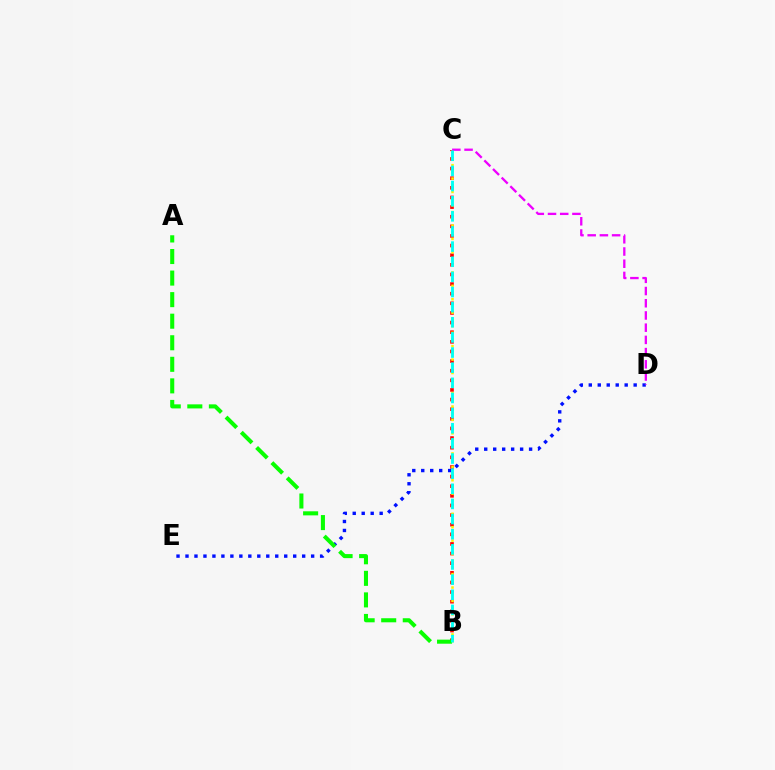{('B', 'C'): [{'color': '#ff0000', 'line_style': 'dotted', 'thickness': 2.61}, {'color': '#fcf500', 'line_style': 'dotted', 'thickness': 1.82}, {'color': '#00fff6', 'line_style': 'dashed', 'thickness': 2.06}], ('D', 'E'): [{'color': '#0010ff', 'line_style': 'dotted', 'thickness': 2.44}], ('A', 'B'): [{'color': '#08ff00', 'line_style': 'dashed', 'thickness': 2.93}], ('C', 'D'): [{'color': '#ee00ff', 'line_style': 'dashed', 'thickness': 1.66}]}